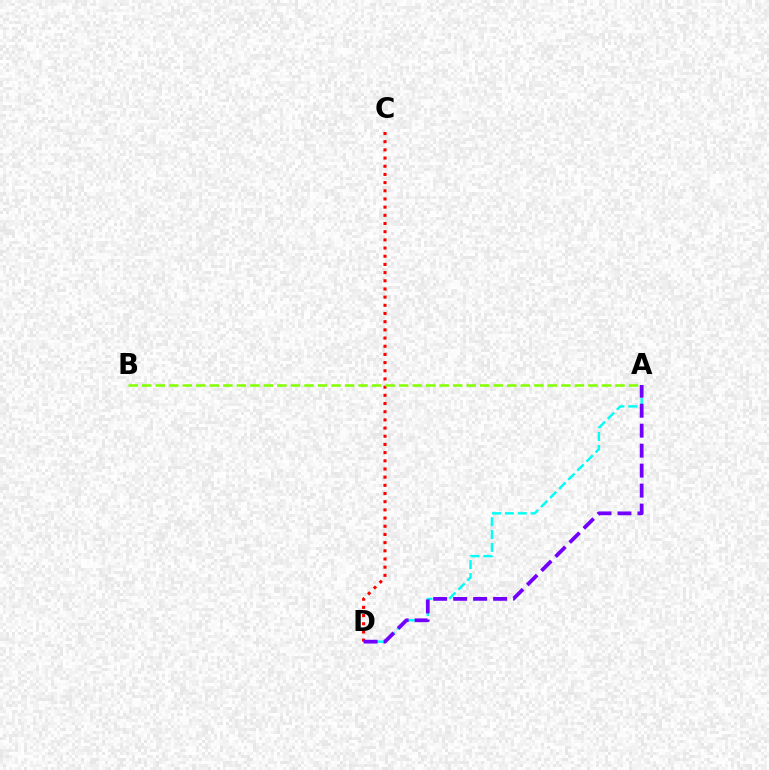{('A', 'D'): [{'color': '#00fff6', 'line_style': 'dashed', 'thickness': 1.75}, {'color': '#7200ff', 'line_style': 'dashed', 'thickness': 2.71}], ('C', 'D'): [{'color': '#ff0000', 'line_style': 'dotted', 'thickness': 2.22}], ('A', 'B'): [{'color': '#84ff00', 'line_style': 'dashed', 'thickness': 1.84}]}